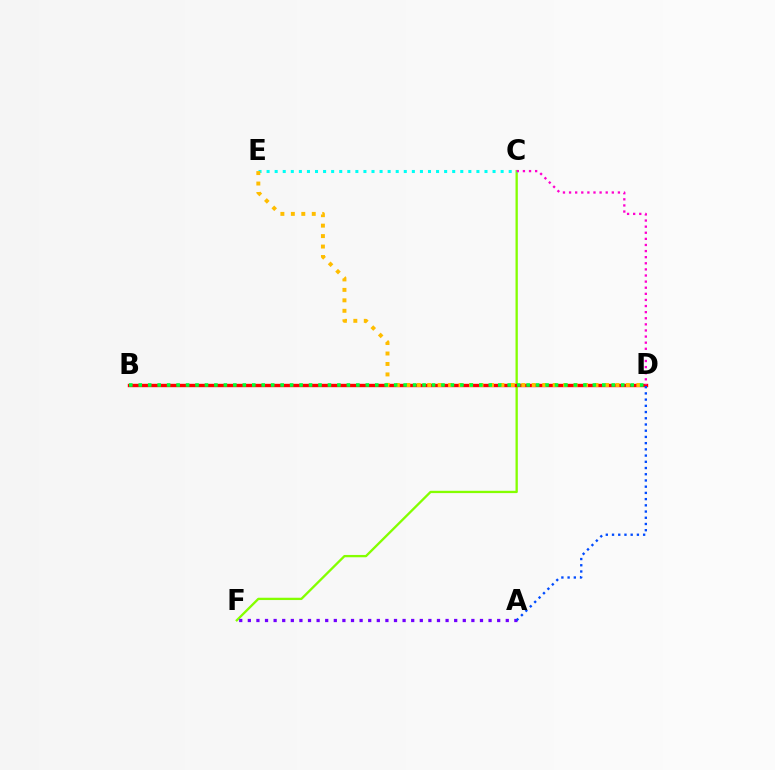{('C', 'F'): [{'color': '#84ff00', 'line_style': 'solid', 'thickness': 1.66}], ('C', 'E'): [{'color': '#00fff6', 'line_style': 'dotted', 'thickness': 2.19}], ('B', 'D'): [{'color': '#ff0000', 'line_style': 'solid', 'thickness': 2.43}, {'color': '#00ff39', 'line_style': 'dotted', 'thickness': 2.57}], ('D', 'E'): [{'color': '#ffbd00', 'line_style': 'dotted', 'thickness': 2.84}], ('C', 'D'): [{'color': '#ff00cf', 'line_style': 'dotted', 'thickness': 1.66}], ('A', 'F'): [{'color': '#7200ff', 'line_style': 'dotted', 'thickness': 2.34}], ('A', 'D'): [{'color': '#004bff', 'line_style': 'dotted', 'thickness': 1.69}]}